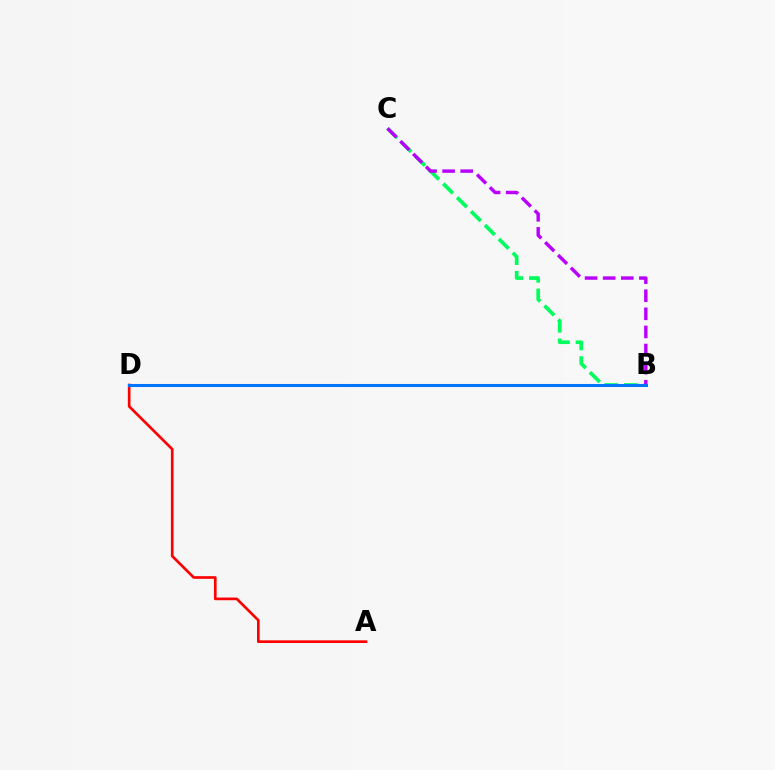{('A', 'D'): [{'color': '#ff0000', 'line_style': 'solid', 'thickness': 1.92}], ('B', 'D'): [{'color': '#d1ff00', 'line_style': 'dashed', 'thickness': 2.1}, {'color': '#0074ff', 'line_style': 'solid', 'thickness': 2.19}], ('B', 'C'): [{'color': '#00ff5c', 'line_style': 'dashed', 'thickness': 2.67}, {'color': '#b900ff', 'line_style': 'dashed', 'thickness': 2.46}]}